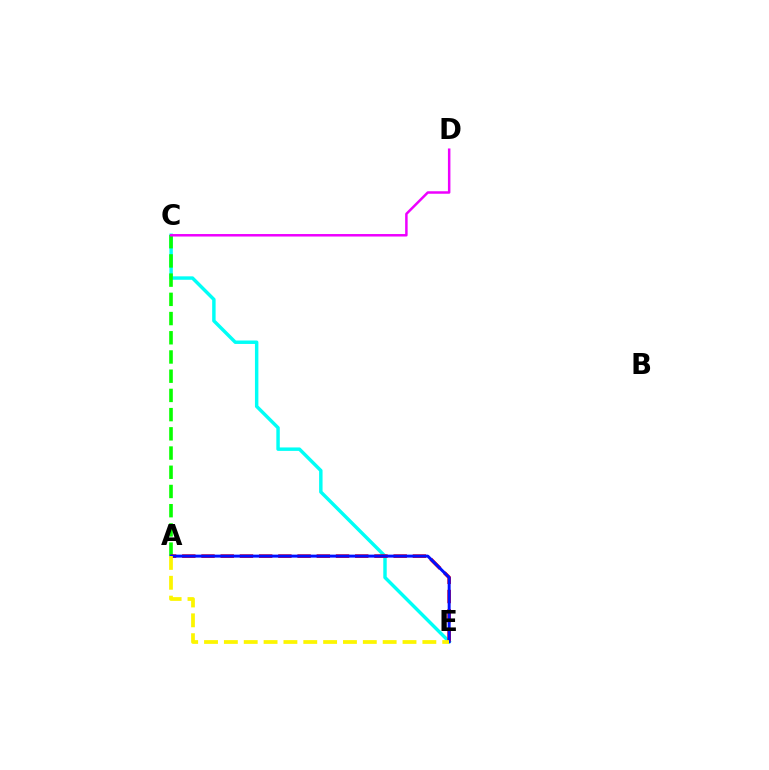{('C', 'E'): [{'color': '#00fff6', 'line_style': 'solid', 'thickness': 2.48}], ('A', 'C'): [{'color': '#08ff00', 'line_style': 'dashed', 'thickness': 2.61}], ('C', 'D'): [{'color': '#ee00ff', 'line_style': 'solid', 'thickness': 1.79}], ('A', 'E'): [{'color': '#ff0000', 'line_style': 'dashed', 'thickness': 2.61}, {'color': '#0010ff', 'line_style': 'solid', 'thickness': 2.13}, {'color': '#fcf500', 'line_style': 'dashed', 'thickness': 2.7}]}